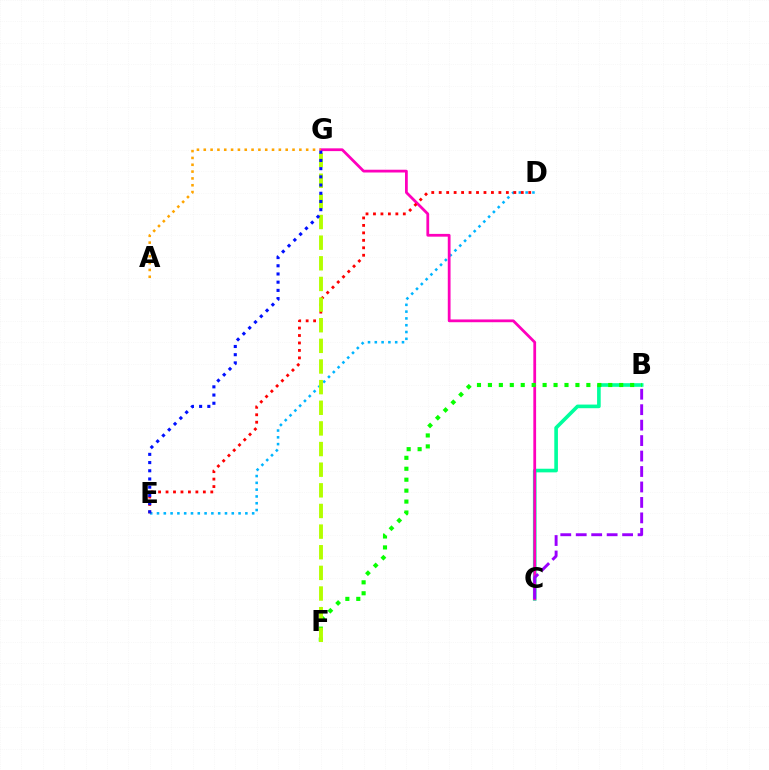{('D', 'E'): [{'color': '#00b5ff', 'line_style': 'dotted', 'thickness': 1.85}, {'color': '#ff0000', 'line_style': 'dotted', 'thickness': 2.03}], ('B', 'C'): [{'color': '#00ff9d', 'line_style': 'solid', 'thickness': 2.62}, {'color': '#9b00ff', 'line_style': 'dashed', 'thickness': 2.1}], ('C', 'G'): [{'color': '#ff00bd', 'line_style': 'solid', 'thickness': 1.99}], ('B', 'F'): [{'color': '#08ff00', 'line_style': 'dotted', 'thickness': 2.97}], ('F', 'G'): [{'color': '#b3ff00', 'line_style': 'dashed', 'thickness': 2.8}], ('A', 'G'): [{'color': '#ffa500', 'line_style': 'dotted', 'thickness': 1.85}], ('E', 'G'): [{'color': '#0010ff', 'line_style': 'dotted', 'thickness': 2.23}]}